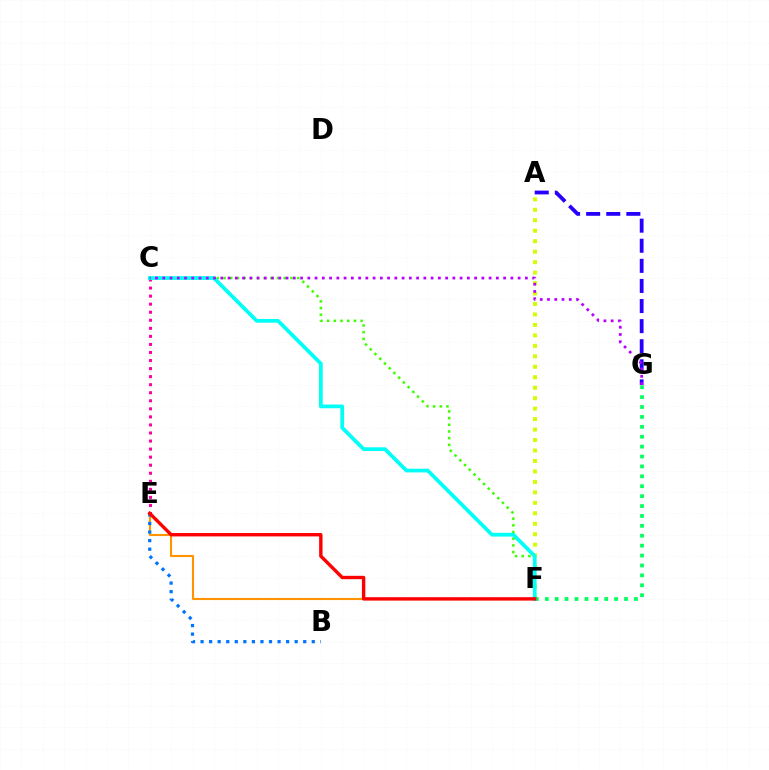{('A', 'G'): [{'color': '#2500ff', 'line_style': 'dashed', 'thickness': 2.73}], ('A', 'F'): [{'color': '#d1ff00', 'line_style': 'dotted', 'thickness': 2.84}], ('C', 'E'): [{'color': '#ff00ac', 'line_style': 'dotted', 'thickness': 2.19}], ('C', 'F'): [{'color': '#3dff00', 'line_style': 'dotted', 'thickness': 1.82}, {'color': '#00fff6', 'line_style': 'solid', 'thickness': 2.69}], ('E', 'F'): [{'color': '#ff9400', 'line_style': 'solid', 'thickness': 1.52}, {'color': '#ff0000', 'line_style': 'solid', 'thickness': 2.44}], ('F', 'G'): [{'color': '#00ff5c', 'line_style': 'dotted', 'thickness': 2.69}], ('B', 'E'): [{'color': '#0074ff', 'line_style': 'dotted', 'thickness': 2.32}], ('C', 'G'): [{'color': '#b900ff', 'line_style': 'dotted', 'thickness': 1.97}]}